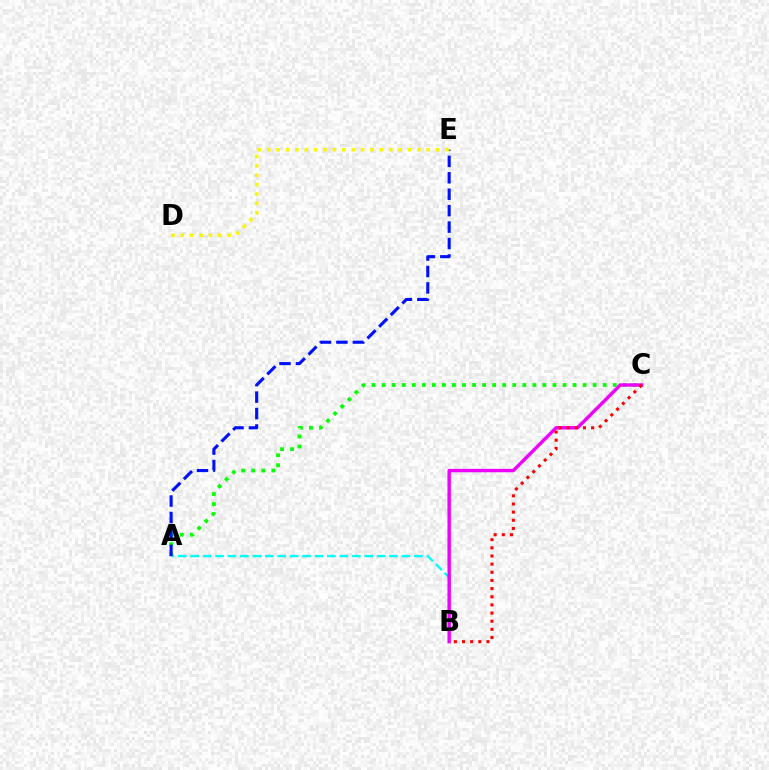{('A', 'C'): [{'color': '#08ff00', 'line_style': 'dotted', 'thickness': 2.73}], ('A', 'B'): [{'color': '#00fff6', 'line_style': 'dashed', 'thickness': 1.69}], ('A', 'E'): [{'color': '#0010ff', 'line_style': 'dashed', 'thickness': 2.23}], ('D', 'E'): [{'color': '#fcf500', 'line_style': 'dotted', 'thickness': 2.55}], ('B', 'C'): [{'color': '#ee00ff', 'line_style': 'solid', 'thickness': 2.46}, {'color': '#ff0000', 'line_style': 'dotted', 'thickness': 2.22}]}